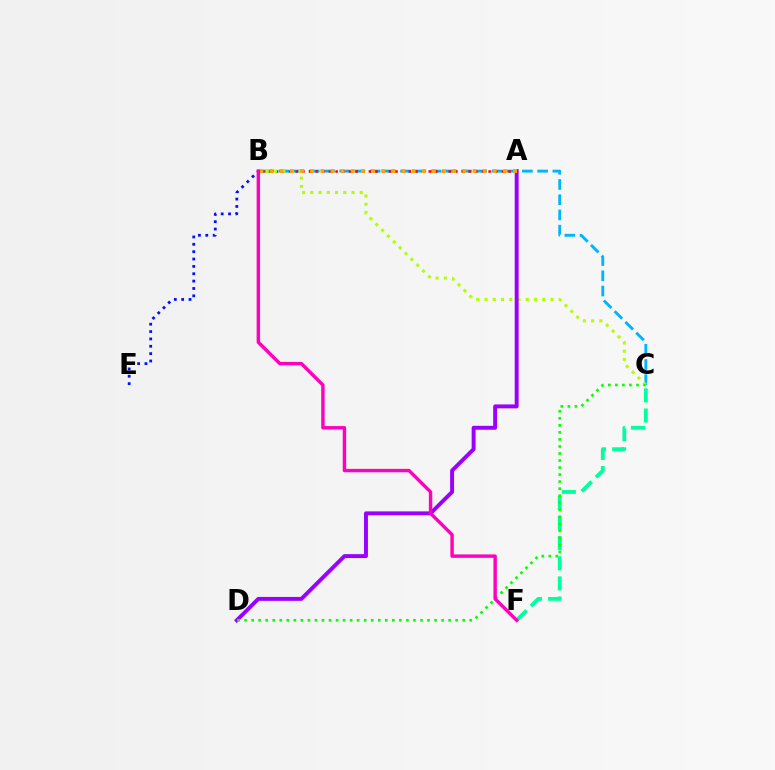{('B', 'C'): [{'color': '#00b5ff', 'line_style': 'dashed', 'thickness': 2.07}, {'color': '#b3ff00', 'line_style': 'dotted', 'thickness': 2.24}], ('A', 'B'): [{'color': '#ff0000', 'line_style': 'dotted', 'thickness': 1.81}, {'color': '#ffa500', 'line_style': 'dotted', 'thickness': 2.76}], ('C', 'F'): [{'color': '#00ff9d', 'line_style': 'dashed', 'thickness': 2.73}], ('B', 'E'): [{'color': '#0010ff', 'line_style': 'dotted', 'thickness': 2.0}], ('A', 'D'): [{'color': '#9b00ff', 'line_style': 'solid', 'thickness': 2.83}], ('C', 'D'): [{'color': '#08ff00', 'line_style': 'dotted', 'thickness': 1.91}], ('B', 'F'): [{'color': '#ff00bd', 'line_style': 'solid', 'thickness': 2.45}]}